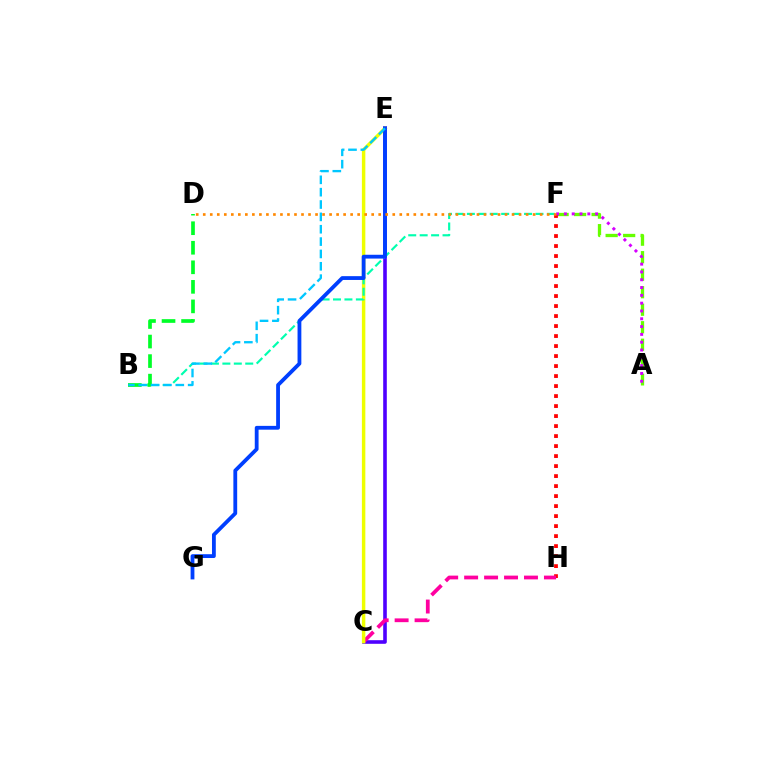{('C', 'E'): [{'color': '#4f00ff', 'line_style': 'solid', 'thickness': 2.6}, {'color': '#eeff00', 'line_style': 'solid', 'thickness': 2.49}], ('A', 'F'): [{'color': '#66ff00', 'line_style': 'dashed', 'thickness': 2.38}, {'color': '#d600ff', 'line_style': 'dotted', 'thickness': 2.12}], ('F', 'H'): [{'color': '#ff0000', 'line_style': 'dotted', 'thickness': 2.72}], ('C', 'H'): [{'color': '#ff00a0', 'line_style': 'dashed', 'thickness': 2.71}], ('B', 'F'): [{'color': '#00ffaf', 'line_style': 'dashed', 'thickness': 1.55}], ('E', 'G'): [{'color': '#003fff', 'line_style': 'solid', 'thickness': 2.74}], ('B', 'D'): [{'color': '#00ff27', 'line_style': 'dashed', 'thickness': 2.65}], ('B', 'E'): [{'color': '#00c7ff', 'line_style': 'dashed', 'thickness': 1.68}], ('D', 'F'): [{'color': '#ff8800', 'line_style': 'dotted', 'thickness': 1.91}]}